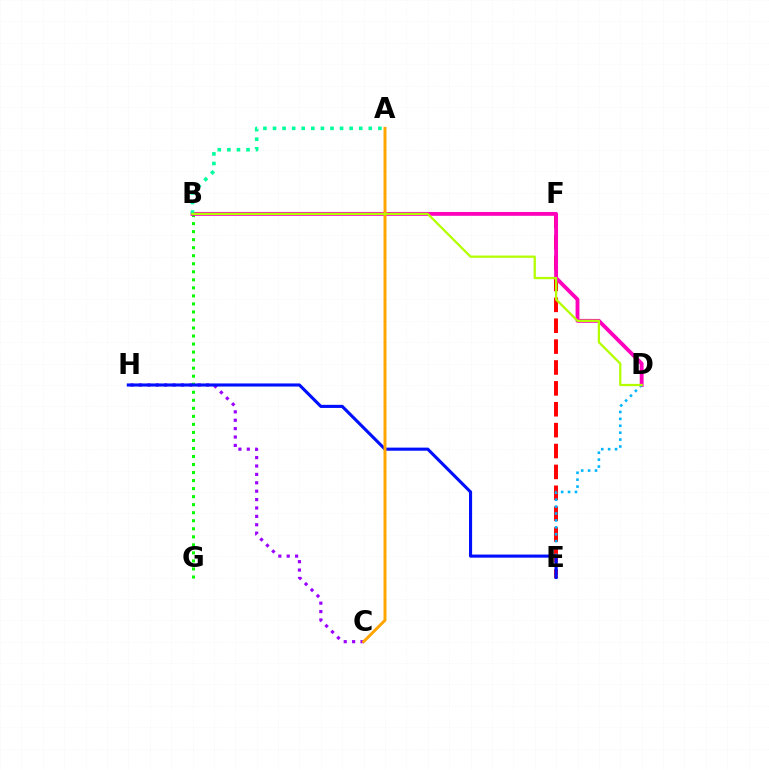{('C', 'H'): [{'color': '#9b00ff', 'line_style': 'dotted', 'thickness': 2.28}], ('B', 'G'): [{'color': '#08ff00', 'line_style': 'dotted', 'thickness': 2.18}], ('E', 'F'): [{'color': '#ff0000', 'line_style': 'dashed', 'thickness': 2.84}], ('B', 'D'): [{'color': '#ff00bd', 'line_style': 'solid', 'thickness': 2.77}, {'color': '#b3ff00', 'line_style': 'solid', 'thickness': 1.63}], ('D', 'E'): [{'color': '#00b5ff', 'line_style': 'dotted', 'thickness': 1.88}], ('A', 'B'): [{'color': '#00ff9d', 'line_style': 'dotted', 'thickness': 2.6}], ('E', 'H'): [{'color': '#0010ff', 'line_style': 'solid', 'thickness': 2.24}], ('A', 'C'): [{'color': '#ffa500', 'line_style': 'solid', 'thickness': 2.14}]}